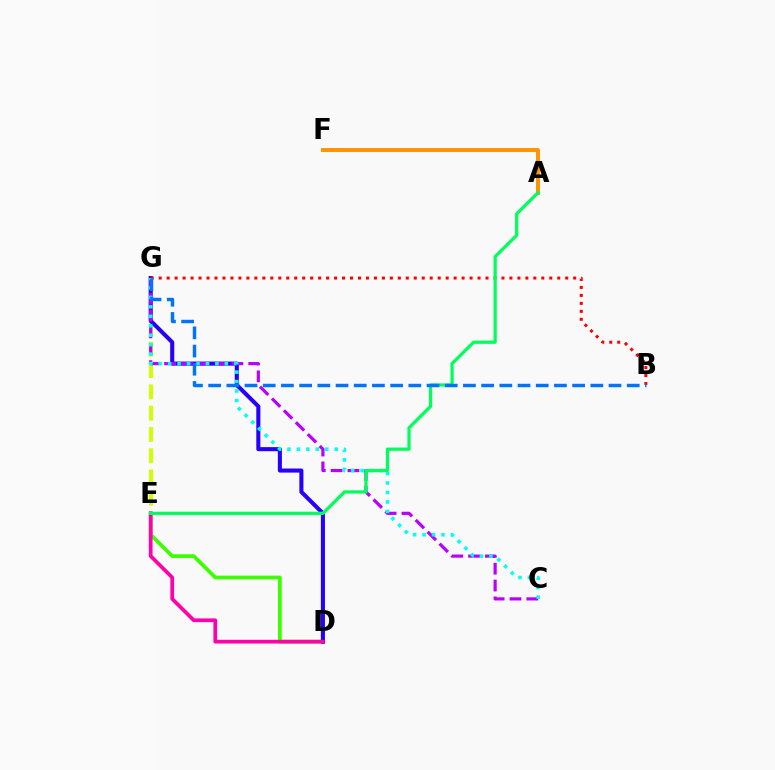{('D', 'E'): [{'color': '#3dff00', 'line_style': 'solid', 'thickness': 2.71}, {'color': '#ff00ac', 'line_style': 'solid', 'thickness': 2.68}], ('E', 'G'): [{'color': '#d1ff00', 'line_style': 'dashed', 'thickness': 2.89}], ('D', 'G'): [{'color': '#2500ff', 'line_style': 'solid', 'thickness': 2.93}], ('B', 'G'): [{'color': '#ff0000', 'line_style': 'dotted', 'thickness': 2.17}, {'color': '#0074ff', 'line_style': 'dashed', 'thickness': 2.47}], ('A', 'F'): [{'color': '#ff9400', 'line_style': 'solid', 'thickness': 2.83}], ('C', 'G'): [{'color': '#b900ff', 'line_style': 'dashed', 'thickness': 2.29}, {'color': '#00fff6', 'line_style': 'dotted', 'thickness': 2.57}], ('A', 'E'): [{'color': '#00ff5c', 'line_style': 'solid', 'thickness': 2.33}]}